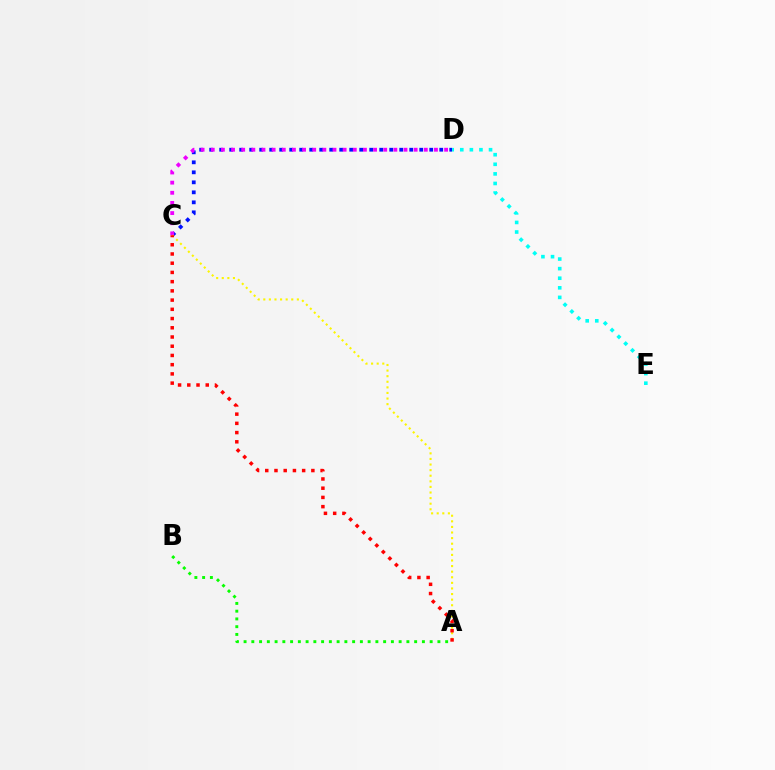{('C', 'D'): [{'color': '#0010ff', 'line_style': 'dotted', 'thickness': 2.72}, {'color': '#ee00ff', 'line_style': 'dotted', 'thickness': 2.76}], ('A', 'C'): [{'color': '#fcf500', 'line_style': 'dotted', 'thickness': 1.52}, {'color': '#ff0000', 'line_style': 'dotted', 'thickness': 2.51}], ('D', 'E'): [{'color': '#00fff6', 'line_style': 'dotted', 'thickness': 2.6}], ('A', 'B'): [{'color': '#08ff00', 'line_style': 'dotted', 'thickness': 2.11}]}